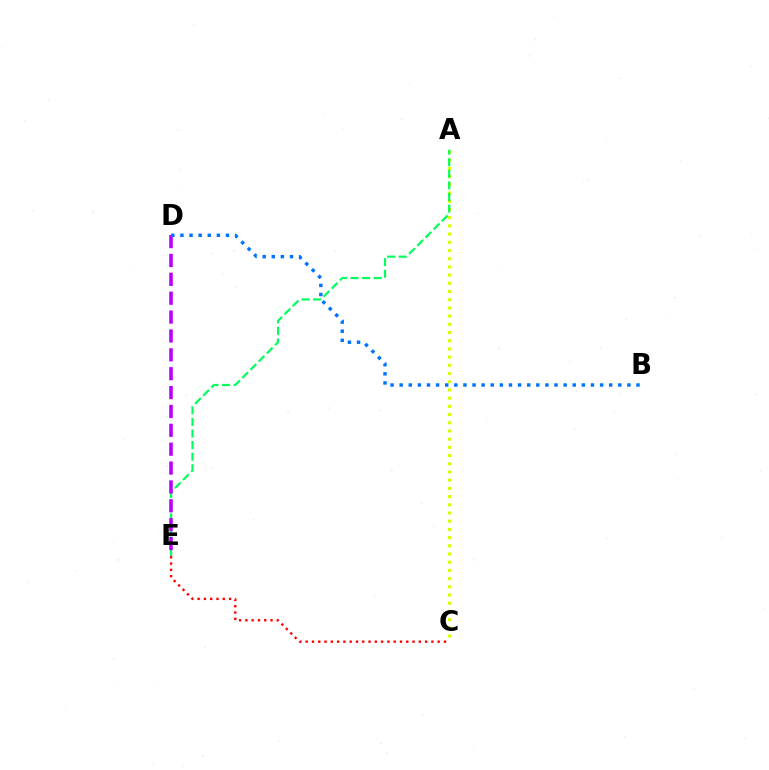{('A', 'C'): [{'color': '#d1ff00', 'line_style': 'dotted', 'thickness': 2.23}], ('A', 'E'): [{'color': '#00ff5c', 'line_style': 'dashed', 'thickness': 1.57}], ('C', 'E'): [{'color': '#ff0000', 'line_style': 'dotted', 'thickness': 1.71}], ('D', 'E'): [{'color': '#b900ff', 'line_style': 'dashed', 'thickness': 2.56}], ('B', 'D'): [{'color': '#0074ff', 'line_style': 'dotted', 'thickness': 2.48}]}